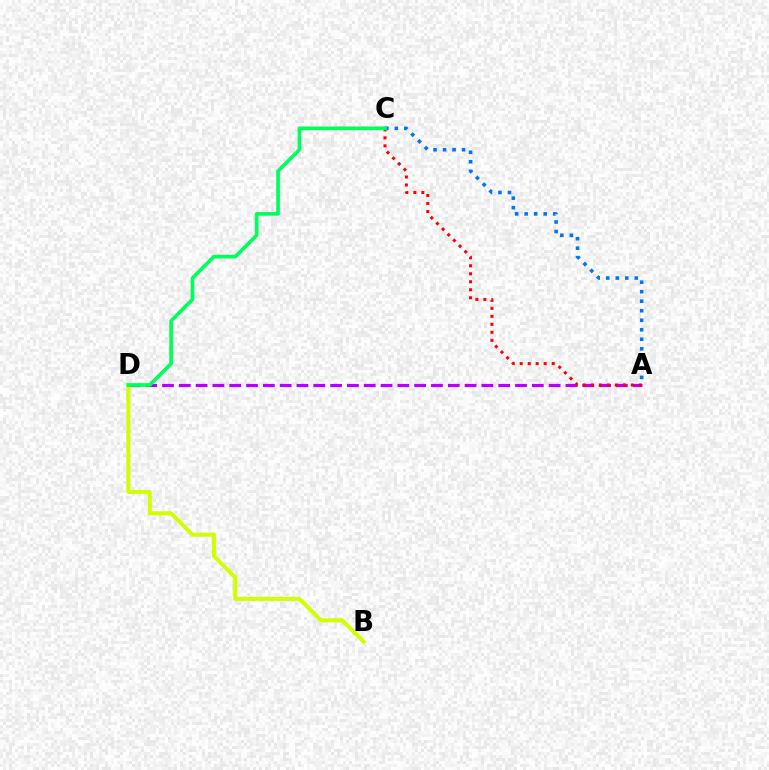{('A', 'D'): [{'color': '#b900ff', 'line_style': 'dashed', 'thickness': 2.28}], ('B', 'D'): [{'color': '#d1ff00', 'line_style': 'solid', 'thickness': 2.87}], ('A', 'C'): [{'color': '#0074ff', 'line_style': 'dotted', 'thickness': 2.59}, {'color': '#ff0000', 'line_style': 'dotted', 'thickness': 2.17}], ('C', 'D'): [{'color': '#00ff5c', 'line_style': 'solid', 'thickness': 2.64}]}